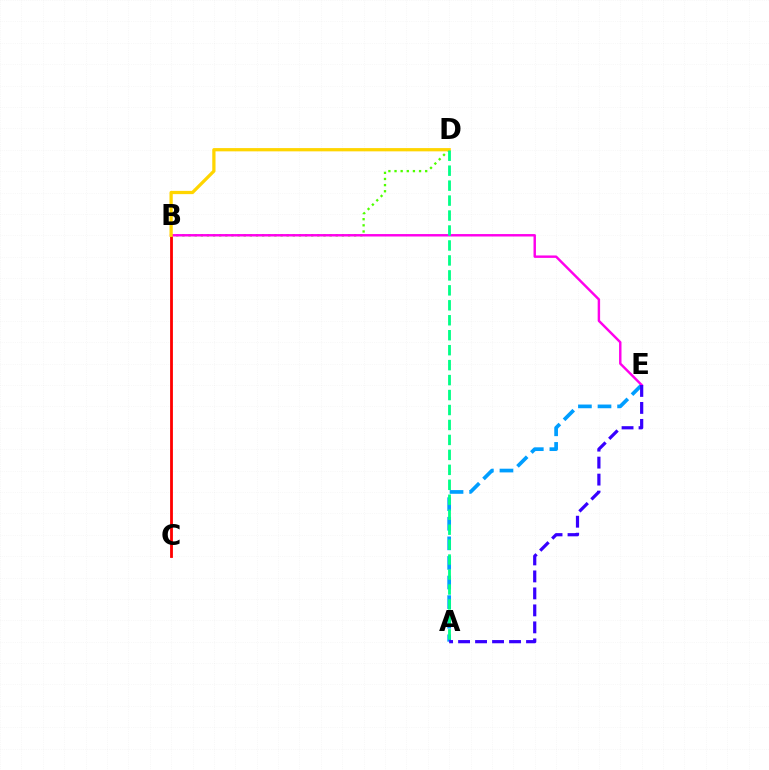{('A', 'E'): [{'color': '#009eff', 'line_style': 'dashed', 'thickness': 2.66}, {'color': '#3700ff', 'line_style': 'dashed', 'thickness': 2.31}], ('B', 'C'): [{'color': '#ff0000', 'line_style': 'solid', 'thickness': 2.03}], ('B', 'D'): [{'color': '#4fff00', 'line_style': 'dotted', 'thickness': 1.67}, {'color': '#ffd500', 'line_style': 'solid', 'thickness': 2.34}], ('B', 'E'): [{'color': '#ff00ed', 'line_style': 'solid', 'thickness': 1.75}], ('A', 'D'): [{'color': '#00ff86', 'line_style': 'dashed', 'thickness': 2.03}]}